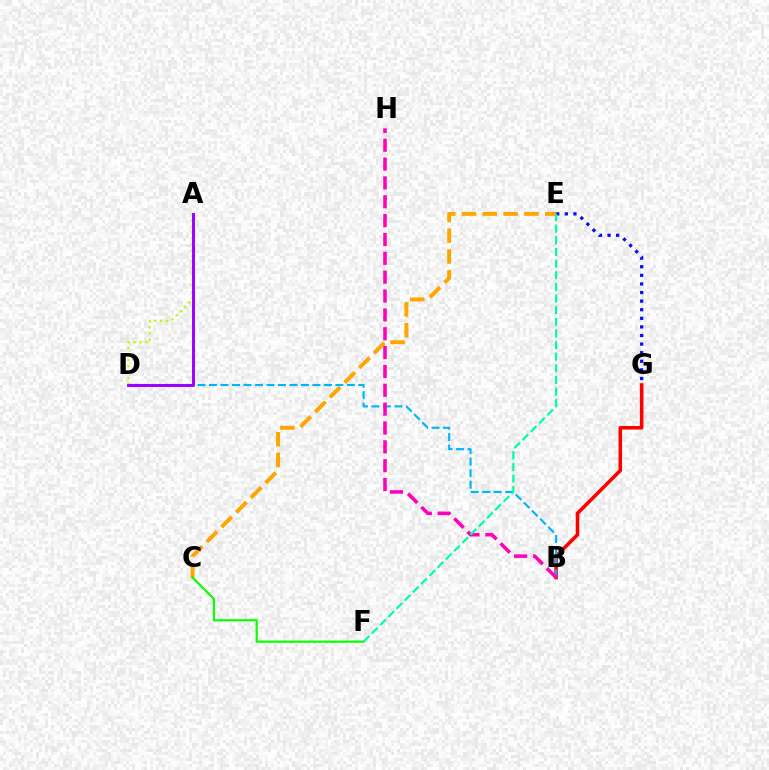{('C', 'E'): [{'color': '#ffa500', 'line_style': 'dashed', 'thickness': 2.83}], ('B', 'G'): [{'color': '#ff0000', 'line_style': 'solid', 'thickness': 2.55}], ('B', 'D'): [{'color': '#00b5ff', 'line_style': 'dashed', 'thickness': 1.56}], ('A', 'D'): [{'color': '#b3ff00', 'line_style': 'dotted', 'thickness': 1.63}, {'color': '#9b00ff', 'line_style': 'solid', 'thickness': 2.1}], ('C', 'F'): [{'color': '#08ff00', 'line_style': 'solid', 'thickness': 1.57}], ('B', 'H'): [{'color': '#ff00bd', 'line_style': 'dashed', 'thickness': 2.56}], ('E', 'G'): [{'color': '#0010ff', 'line_style': 'dotted', 'thickness': 2.34}], ('E', 'F'): [{'color': '#00ff9d', 'line_style': 'dashed', 'thickness': 1.58}]}